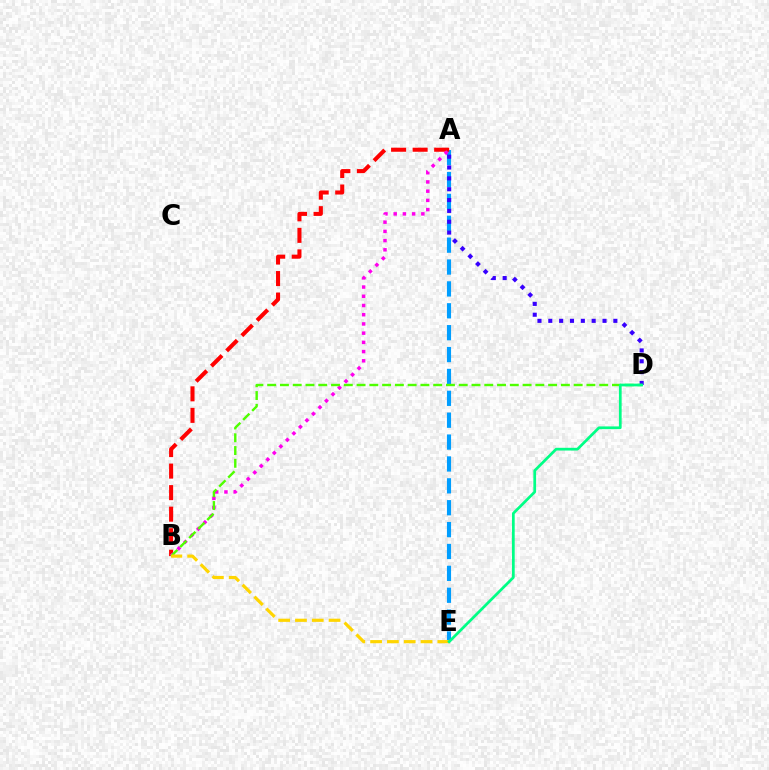{('A', 'E'): [{'color': '#009eff', 'line_style': 'dashed', 'thickness': 2.97}], ('A', 'B'): [{'color': '#ff0000', 'line_style': 'dashed', 'thickness': 2.92}, {'color': '#ff00ed', 'line_style': 'dotted', 'thickness': 2.51}], ('A', 'D'): [{'color': '#3700ff', 'line_style': 'dotted', 'thickness': 2.95}], ('B', 'D'): [{'color': '#4fff00', 'line_style': 'dashed', 'thickness': 1.73}], ('B', 'E'): [{'color': '#ffd500', 'line_style': 'dashed', 'thickness': 2.28}], ('D', 'E'): [{'color': '#00ff86', 'line_style': 'solid', 'thickness': 1.96}]}